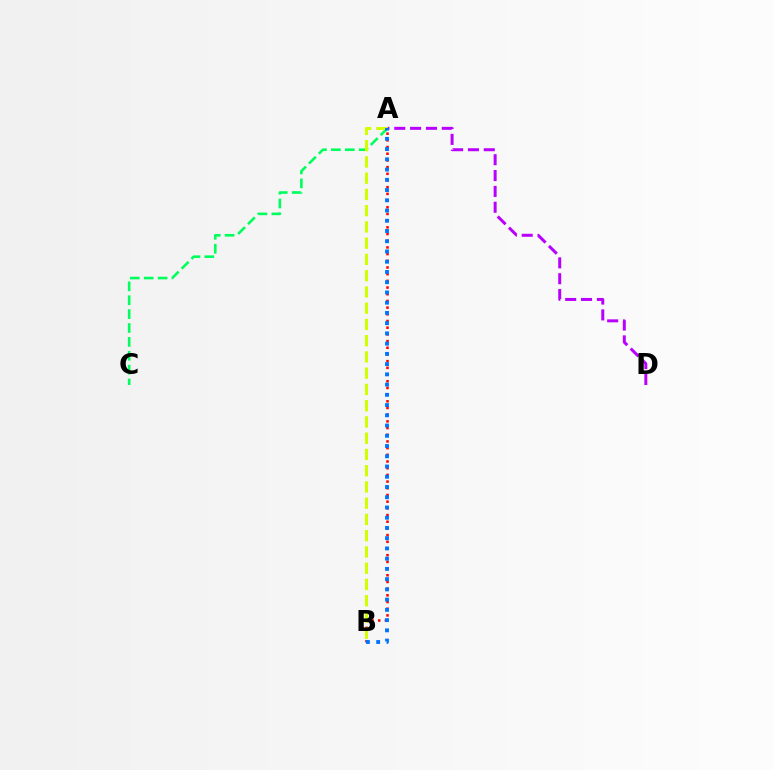{('A', 'B'): [{'color': '#ff0000', 'line_style': 'dotted', 'thickness': 1.82}, {'color': '#d1ff00', 'line_style': 'dashed', 'thickness': 2.21}, {'color': '#0074ff', 'line_style': 'dotted', 'thickness': 2.78}], ('A', 'C'): [{'color': '#00ff5c', 'line_style': 'dashed', 'thickness': 1.89}], ('A', 'D'): [{'color': '#b900ff', 'line_style': 'dashed', 'thickness': 2.15}]}